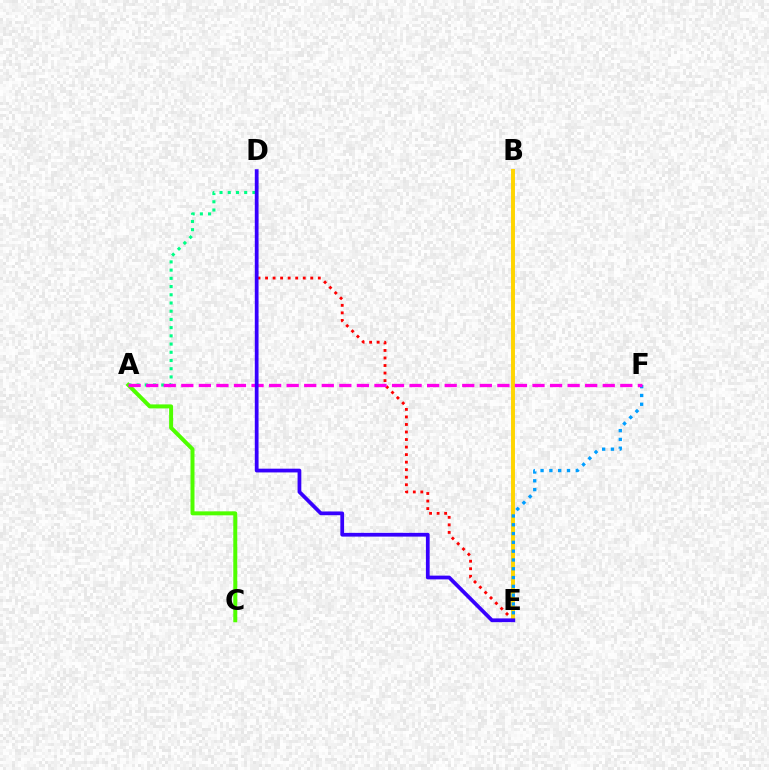{('D', 'E'): [{'color': '#ff0000', 'line_style': 'dotted', 'thickness': 2.05}, {'color': '#3700ff', 'line_style': 'solid', 'thickness': 2.7}], ('B', 'E'): [{'color': '#ffd500', 'line_style': 'solid', 'thickness': 2.83}], ('E', 'F'): [{'color': '#009eff', 'line_style': 'dotted', 'thickness': 2.39}], ('A', 'D'): [{'color': '#00ff86', 'line_style': 'dotted', 'thickness': 2.23}], ('A', 'C'): [{'color': '#4fff00', 'line_style': 'solid', 'thickness': 2.86}], ('A', 'F'): [{'color': '#ff00ed', 'line_style': 'dashed', 'thickness': 2.39}]}